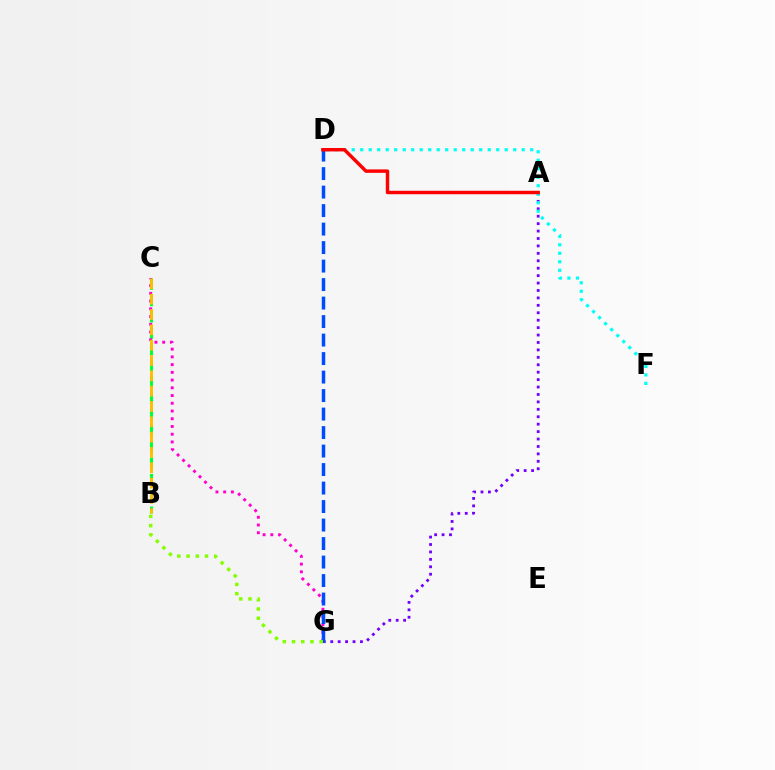{('A', 'G'): [{'color': '#7200ff', 'line_style': 'dotted', 'thickness': 2.02}], ('B', 'C'): [{'color': '#00ff39', 'line_style': 'dashed', 'thickness': 2.21}, {'color': '#ffbd00', 'line_style': 'dashed', 'thickness': 2.08}], ('C', 'G'): [{'color': '#ff00cf', 'line_style': 'dotted', 'thickness': 2.1}], ('D', 'F'): [{'color': '#00fff6', 'line_style': 'dotted', 'thickness': 2.31}], ('D', 'G'): [{'color': '#004bff', 'line_style': 'dashed', 'thickness': 2.51}], ('A', 'D'): [{'color': '#ff0000', 'line_style': 'solid', 'thickness': 2.48}], ('B', 'G'): [{'color': '#84ff00', 'line_style': 'dotted', 'thickness': 2.5}]}